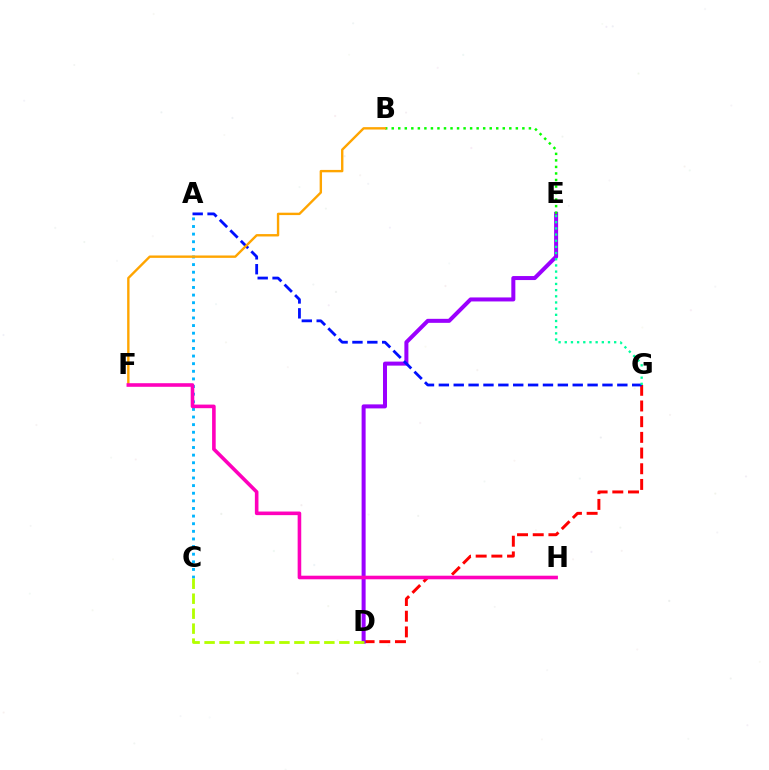{('D', 'G'): [{'color': '#ff0000', 'line_style': 'dashed', 'thickness': 2.13}], ('A', 'C'): [{'color': '#00b5ff', 'line_style': 'dotted', 'thickness': 2.07}], ('D', 'E'): [{'color': '#9b00ff', 'line_style': 'solid', 'thickness': 2.89}], ('A', 'G'): [{'color': '#0010ff', 'line_style': 'dashed', 'thickness': 2.02}], ('E', 'G'): [{'color': '#00ff9d', 'line_style': 'dotted', 'thickness': 1.68}], ('B', 'E'): [{'color': '#08ff00', 'line_style': 'dotted', 'thickness': 1.77}], ('B', 'F'): [{'color': '#ffa500', 'line_style': 'solid', 'thickness': 1.72}], ('C', 'D'): [{'color': '#b3ff00', 'line_style': 'dashed', 'thickness': 2.03}], ('F', 'H'): [{'color': '#ff00bd', 'line_style': 'solid', 'thickness': 2.59}]}